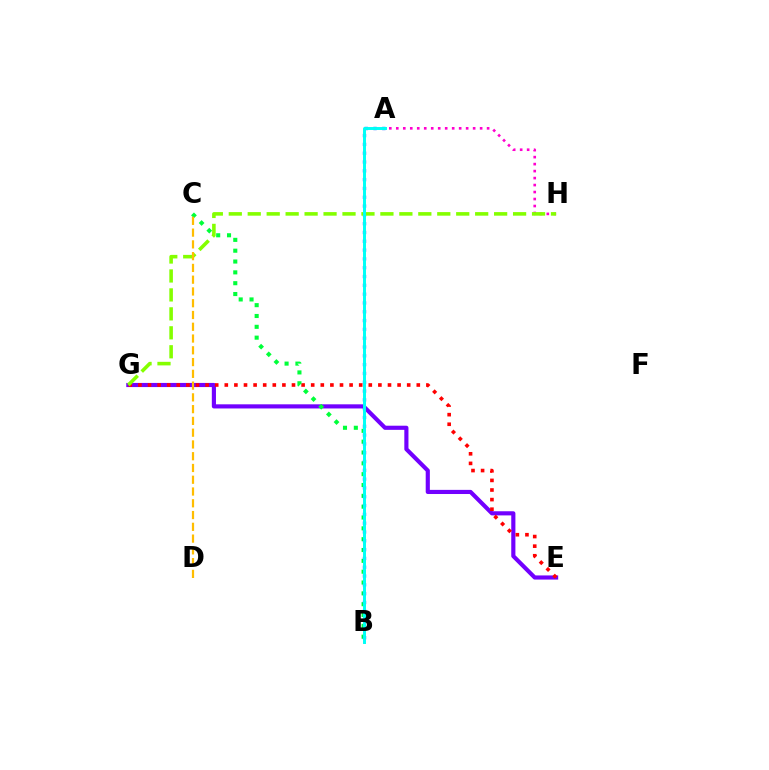{('E', 'G'): [{'color': '#7200ff', 'line_style': 'solid', 'thickness': 2.98}, {'color': '#ff0000', 'line_style': 'dotted', 'thickness': 2.61}], ('A', 'H'): [{'color': '#ff00cf', 'line_style': 'dotted', 'thickness': 1.9}], ('B', 'C'): [{'color': '#00ff39', 'line_style': 'dotted', 'thickness': 2.94}], ('A', 'B'): [{'color': '#004bff', 'line_style': 'dotted', 'thickness': 2.39}, {'color': '#00fff6', 'line_style': 'solid', 'thickness': 2.12}], ('G', 'H'): [{'color': '#84ff00', 'line_style': 'dashed', 'thickness': 2.57}], ('C', 'D'): [{'color': '#ffbd00', 'line_style': 'dashed', 'thickness': 1.6}]}